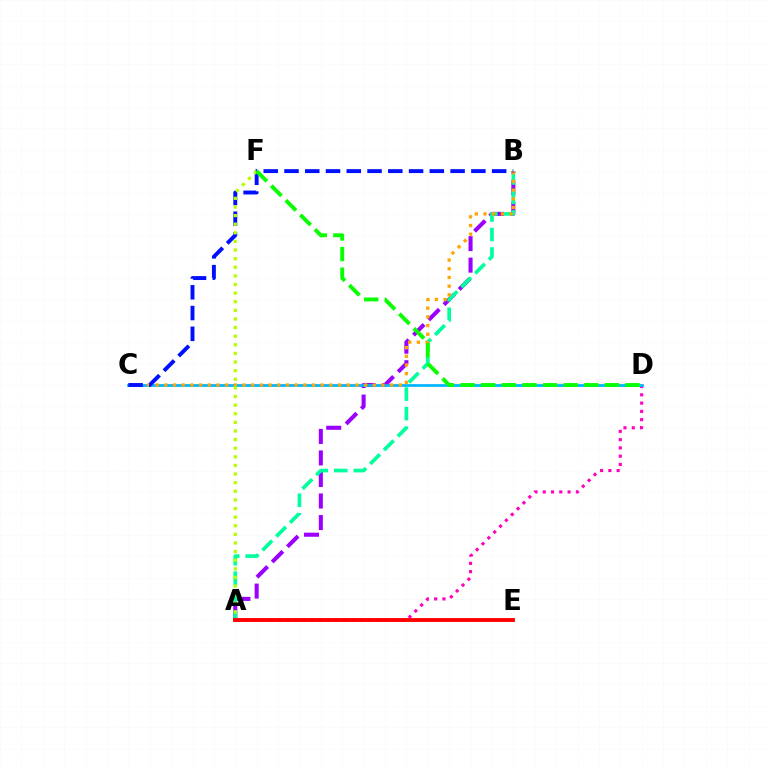{('A', 'B'): [{'color': '#9b00ff', 'line_style': 'dashed', 'thickness': 2.92}, {'color': '#00ff9d', 'line_style': 'dashed', 'thickness': 2.65}], ('A', 'D'): [{'color': '#ff00bd', 'line_style': 'dotted', 'thickness': 2.25}], ('C', 'D'): [{'color': '#00b5ff', 'line_style': 'solid', 'thickness': 1.97}], ('B', 'C'): [{'color': '#ffa500', 'line_style': 'dotted', 'thickness': 2.36}, {'color': '#0010ff', 'line_style': 'dashed', 'thickness': 2.82}], ('A', 'F'): [{'color': '#b3ff00', 'line_style': 'dotted', 'thickness': 2.34}], ('A', 'E'): [{'color': '#ff0000', 'line_style': 'solid', 'thickness': 2.79}], ('D', 'F'): [{'color': '#08ff00', 'line_style': 'dashed', 'thickness': 2.8}]}